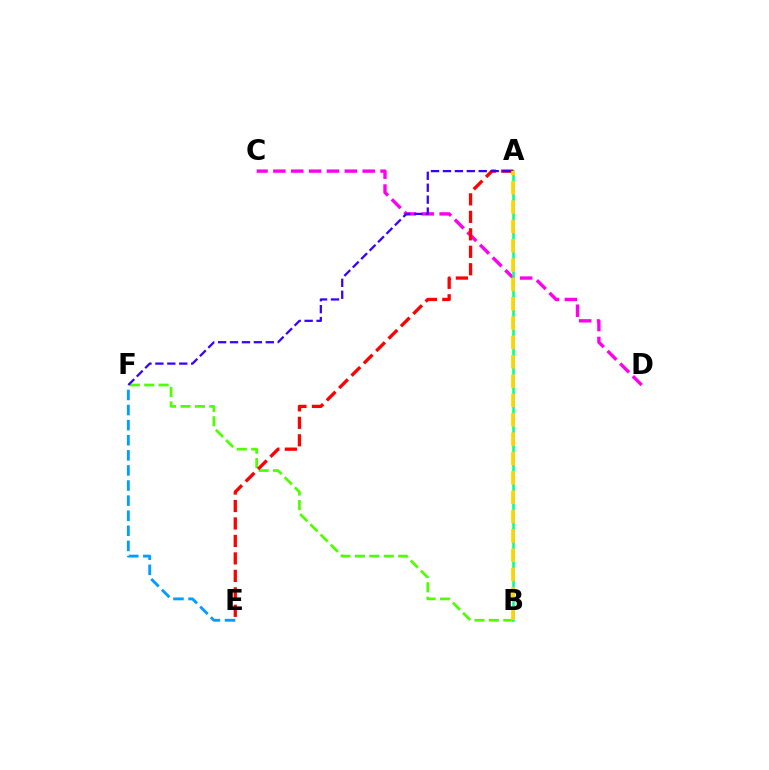{('C', 'D'): [{'color': '#ff00ed', 'line_style': 'dashed', 'thickness': 2.43}], ('E', 'F'): [{'color': '#009eff', 'line_style': 'dashed', 'thickness': 2.05}], ('B', 'F'): [{'color': '#4fff00', 'line_style': 'dashed', 'thickness': 1.96}], ('A', 'B'): [{'color': '#00ff86', 'line_style': 'solid', 'thickness': 1.82}, {'color': '#ffd500', 'line_style': 'dashed', 'thickness': 2.63}], ('A', 'E'): [{'color': '#ff0000', 'line_style': 'dashed', 'thickness': 2.37}], ('A', 'F'): [{'color': '#3700ff', 'line_style': 'dashed', 'thickness': 1.62}]}